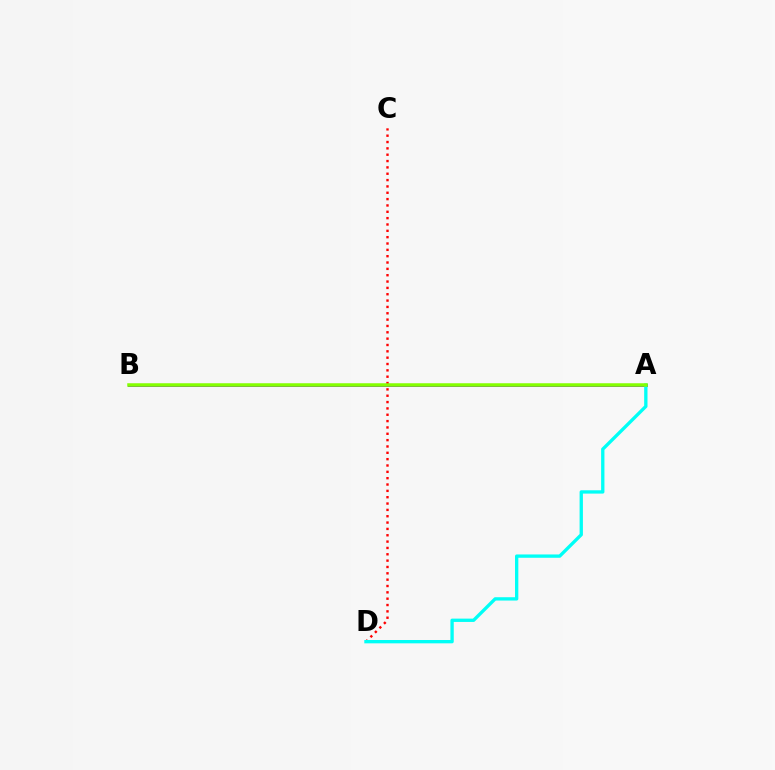{('A', 'B'): [{'color': '#7200ff', 'line_style': 'solid', 'thickness': 2.16}, {'color': '#84ff00', 'line_style': 'solid', 'thickness': 2.52}], ('C', 'D'): [{'color': '#ff0000', 'line_style': 'dotted', 'thickness': 1.72}], ('A', 'D'): [{'color': '#00fff6', 'line_style': 'solid', 'thickness': 2.39}]}